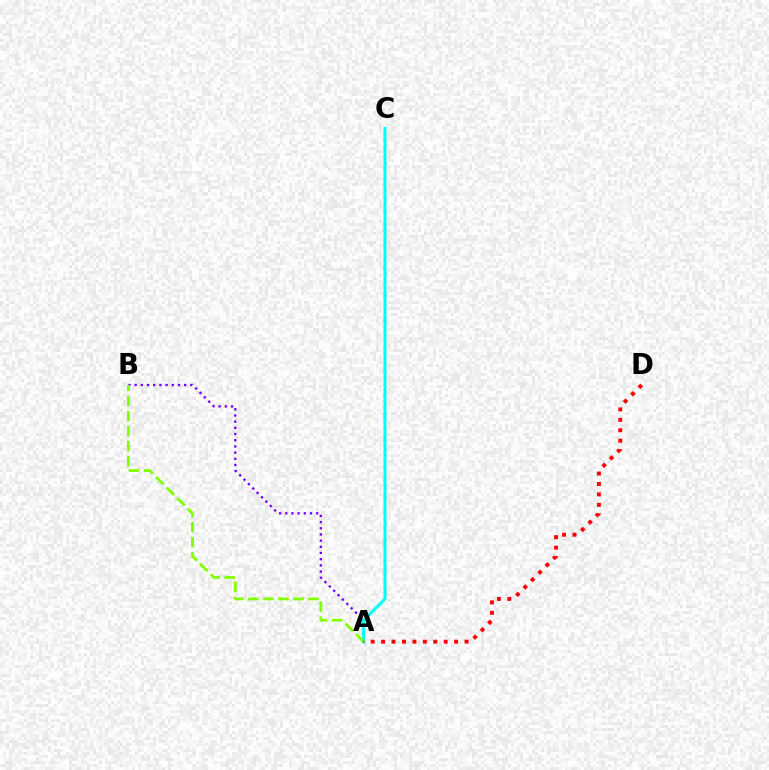{('A', 'B'): [{'color': '#7200ff', 'line_style': 'dotted', 'thickness': 1.68}, {'color': '#84ff00', 'line_style': 'dashed', 'thickness': 2.04}], ('A', 'C'): [{'color': '#00fff6', 'line_style': 'solid', 'thickness': 2.19}], ('A', 'D'): [{'color': '#ff0000', 'line_style': 'dotted', 'thickness': 2.83}]}